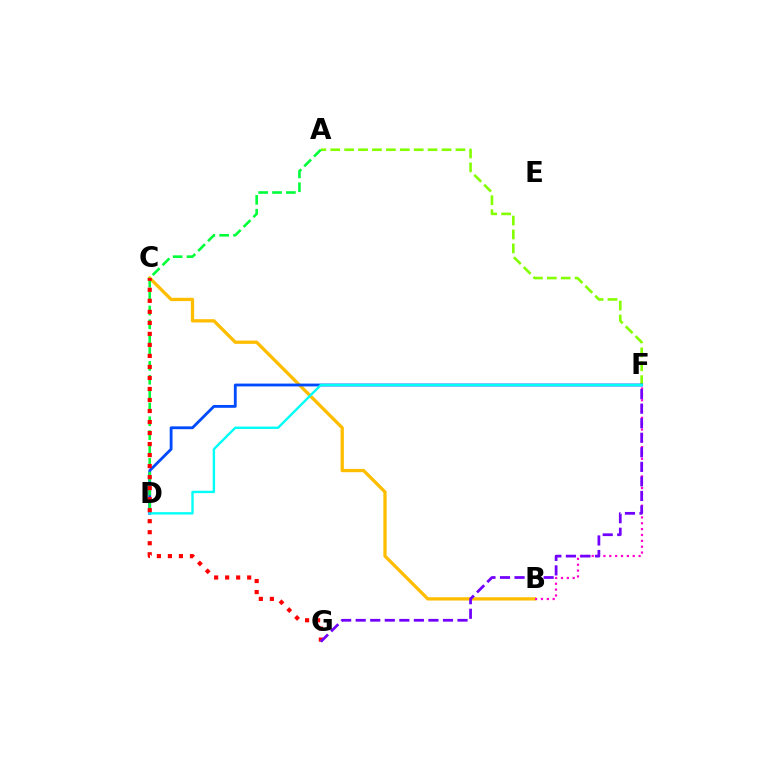{('A', 'F'): [{'color': '#84ff00', 'line_style': 'dashed', 'thickness': 1.89}], ('B', 'C'): [{'color': '#ffbd00', 'line_style': 'solid', 'thickness': 2.37}], ('B', 'F'): [{'color': '#ff00cf', 'line_style': 'dotted', 'thickness': 1.59}], ('D', 'F'): [{'color': '#004bff', 'line_style': 'solid', 'thickness': 2.04}, {'color': '#00fff6', 'line_style': 'solid', 'thickness': 1.71}], ('A', 'D'): [{'color': '#00ff39', 'line_style': 'dashed', 'thickness': 1.88}], ('C', 'G'): [{'color': '#ff0000', 'line_style': 'dotted', 'thickness': 2.99}], ('F', 'G'): [{'color': '#7200ff', 'line_style': 'dashed', 'thickness': 1.98}]}